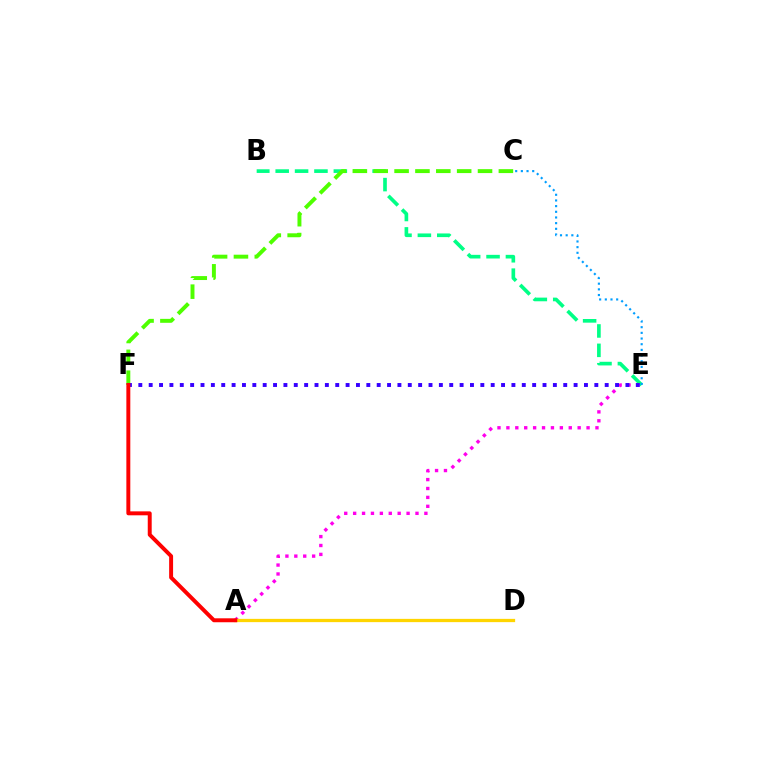{('B', 'E'): [{'color': '#00ff86', 'line_style': 'dashed', 'thickness': 2.63}], ('C', 'F'): [{'color': '#4fff00', 'line_style': 'dashed', 'thickness': 2.83}], ('A', 'E'): [{'color': '#ff00ed', 'line_style': 'dotted', 'thickness': 2.42}], ('C', 'E'): [{'color': '#009eff', 'line_style': 'dotted', 'thickness': 1.54}], ('E', 'F'): [{'color': '#3700ff', 'line_style': 'dotted', 'thickness': 2.82}], ('A', 'D'): [{'color': '#ffd500', 'line_style': 'solid', 'thickness': 2.35}], ('A', 'F'): [{'color': '#ff0000', 'line_style': 'solid', 'thickness': 2.84}]}